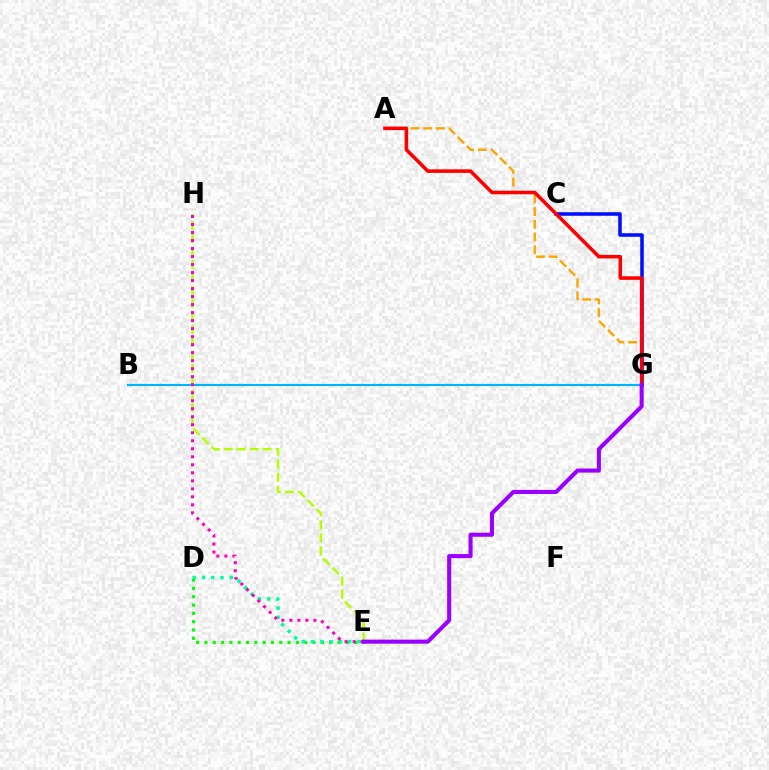{('A', 'G'): [{'color': '#ffa500', 'line_style': 'dashed', 'thickness': 1.73}, {'color': '#ff0000', 'line_style': 'solid', 'thickness': 2.56}], ('D', 'E'): [{'color': '#08ff00', 'line_style': 'dotted', 'thickness': 2.26}, {'color': '#00ff9d', 'line_style': 'dotted', 'thickness': 2.52}], ('C', 'G'): [{'color': '#0010ff', 'line_style': 'solid', 'thickness': 2.56}], ('B', 'G'): [{'color': '#00b5ff', 'line_style': 'solid', 'thickness': 1.52}], ('E', 'H'): [{'color': '#b3ff00', 'line_style': 'dashed', 'thickness': 1.77}, {'color': '#ff00bd', 'line_style': 'dotted', 'thickness': 2.18}], ('E', 'G'): [{'color': '#9b00ff', 'line_style': 'solid', 'thickness': 2.93}]}